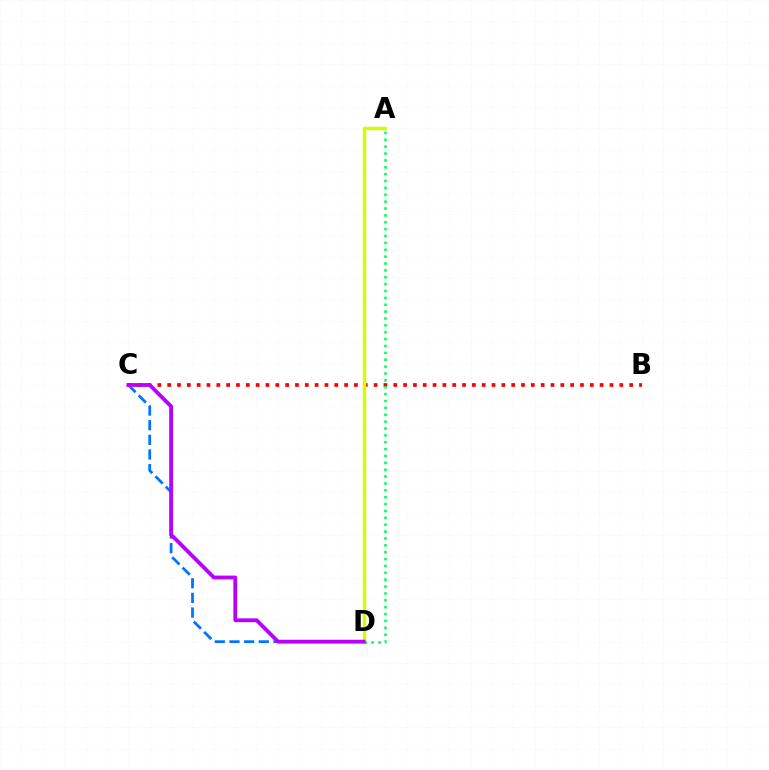{('C', 'D'): [{'color': '#0074ff', 'line_style': 'dashed', 'thickness': 1.99}, {'color': '#b900ff', 'line_style': 'solid', 'thickness': 2.75}], ('B', 'C'): [{'color': '#ff0000', 'line_style': 'dotted', 'thickness': 2.67}], ('A', 'D'): [{'color': '#d1ff00', 'line_style': 'solid', 'thickness': 2.47}, {'color': '#00ff5c', 'line_style': 'dotted', 'thickness': 1.87}]}